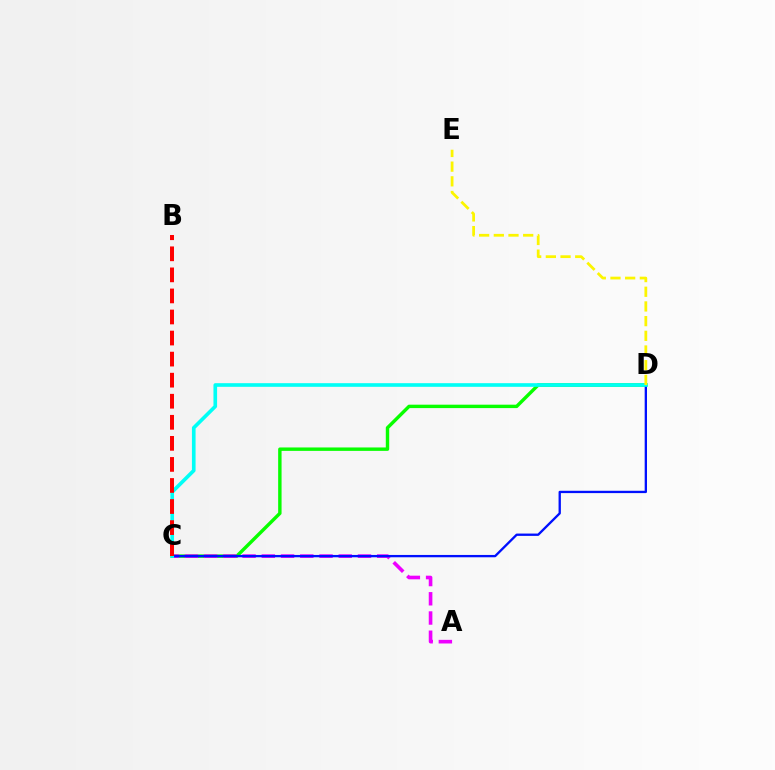{('C', 'D'): [{'color': '#08ff00', 'line_style': 'solid', 'thickness': 2.46}, {'color': '#0010ff', 'line_style': 'solid', 'thickness': 1.67}, {'color': '#00fff6', 'line_style': 'solid', 'thickness': 2.62}], ('A', 'C'): [{'color': '#ee00ff', 'line_style': 'dashed', 'thickness': 2.61}], ('B', 'C'): [{'color': '#ff0000', 'line_style': 'dashed', 'thickness': 2.86}], ('D', 'E'): [{'color': '#fcf500', 'line_style': 'dashed', 'thickness': 2.0}]}